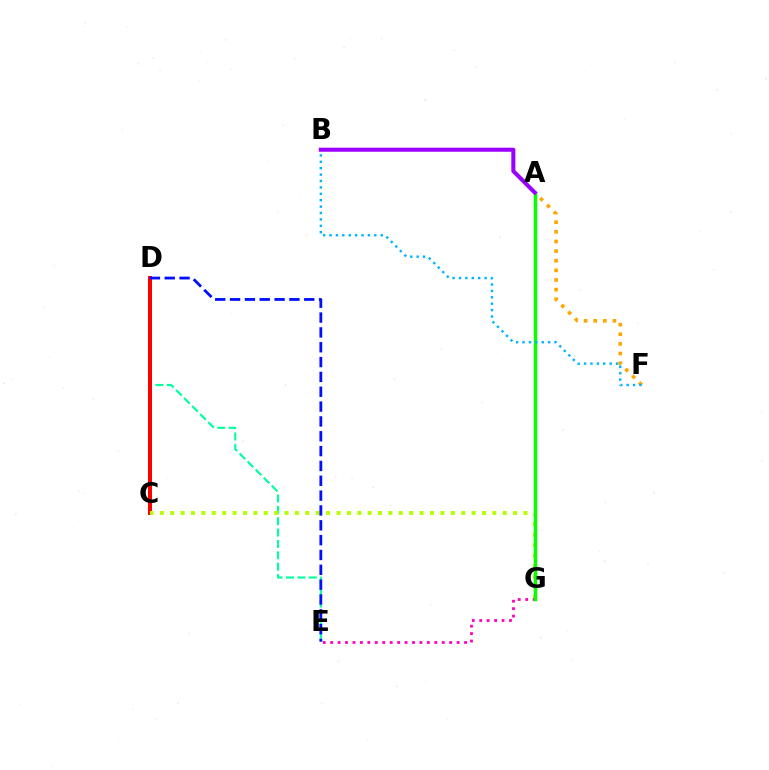{('D', 'E'): [{'color': '#00ff9d', 'line_style': 'dashed', 'thickness': 1.55}, {'color': '#0010ff', 'line_style': 'dashed', 'thickness': 2.02}], ('C', 'D'): [{'color': '#ff0000', 'line_style': 'solid', 'thickness': 2.89}], ('C', 'G'): [{'color': '#b3ff00', 'line_style': 'dotted', 'thickness': 2.82}], ('E', 'G'): [{'color': '#ff00bd', 'line_style': 'dotted', 'thickness': 2.02}], ('A', 'F'): [{'color': '#ffa500', 'line_style': 'dotted', 'thickness': 2.62}], ('A', 'G'): [{'color': '#08ff00', 'line_style': 'solid', 'thickness': 2.51}], ('B', 'F'): [{'color': '#00b5ff', 'line_style': 'dotted', 'thickness': 1.74}], ('A', 'B'): [{'color': '#9b00ff', 'line_style': 'solid', 'thickness': 2.92}]}